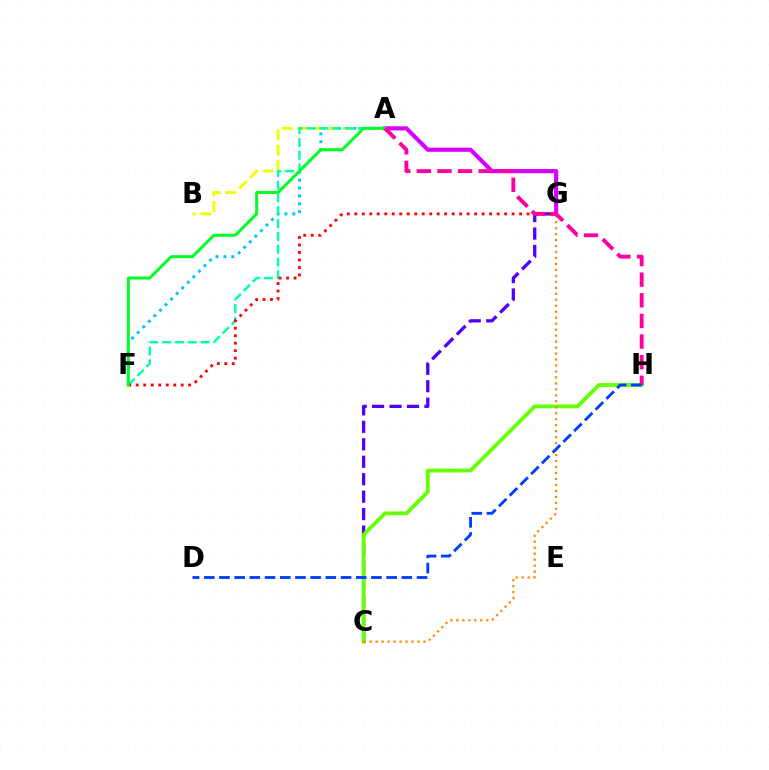{('A', 'F'): [{'color': '#00c7ff', 'line_style': 'dotted', 'thickness': 2.14}, {'color': '#00ffaf', 'line_style': 'dashed', 'thickness': 1.74}, {'color': '#00ff27', 'line_style': 'solid', 'thickness': 2.15}], ('C', 'G'): [{'color': '#4f00ff', 'line_style': 'dashed', 'thickness': 2.37}, {'color': '#ff8800', 'line_style': 'dotted', 'thickness': 1.62}], ('A', 'B'): [{'color': '#eeff00', 'line_style': 'dashed', 'thickness': 2.1}], ('C', 'H'): [{'color': '#66ff00', 'line_style': 'solid', 'thickness': 2.74}], ('A', 'G'): [{'color': '#d600ff', 'line_style': 'solid', 'thickness': 2.98}], ('F', 'G'): [{'color': '#ff0000', 'line_style': 'dotted', 'thickness': 2.04}], ('A', 'H'): [{'color': '#ff00a0', 'line_style': 'dashed', 'thickness': 2.8}], ('D', 'H'): [{'color': '#003fff', 'line_style': 'dashed', 'thickness': 2.06}]}